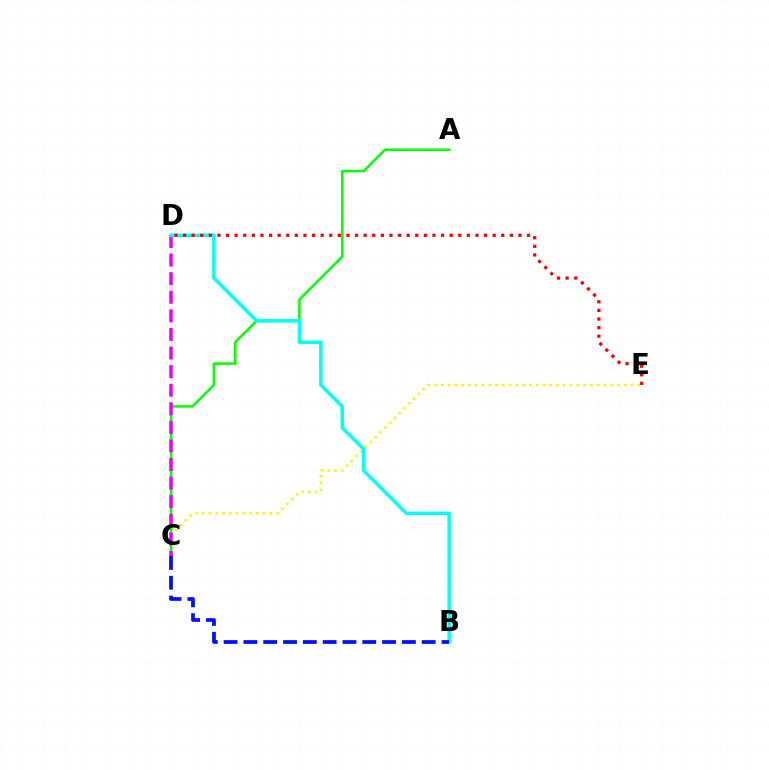{('C', 'E'): [{'color': '#fcf500', 'line_style': 'dotted', 'thickness': 1.84}], ('A', 'C'): [{'color': '#08ff00', 'line_style': 'solid', 'thickness': 1.84}], ('C', 'D'): [{'color': '#ee00ff', 'line_style': 'dashed', 'thickness': 2.53}], ('B', 'D'): [{'color': '#00fff6', 'line_style': 'solid', 'thickness': 2.51}], ('D', 'E'): [{'color': '#ff0000', 'line_style': 'dotted', 'thickness': 2.34}], ('B', 'C'): [{'color': '#0010ff', 'line_style': 'dashed', 'thickness': 2.69}]}